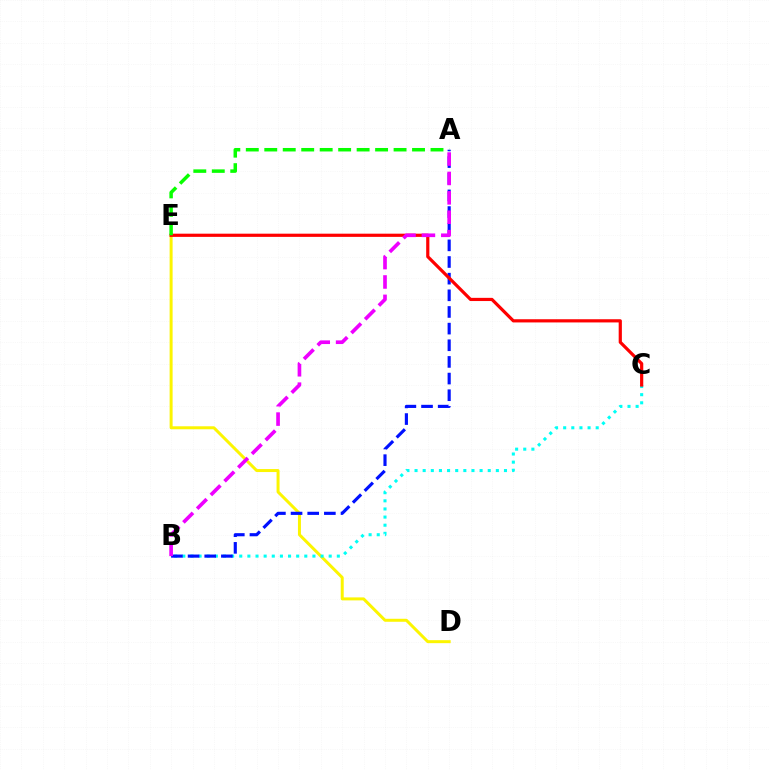{('D', 'E'): [{'color': '#fcf500', 'line_style': 'solid', 'thickness': 2.15}], ('B', 'C'): [{'color': '#00fff6', 'line_style': 'dotted', 'thickness': 2.21}], ('A', 'B'): [{'color': '#0010ff', 'line_style': 'dashed', 'thickness': 2.26}, {'color': '#ee00ff', 'line_style': 'dashed', 'thickness': 2.63}], ('C', 'E'): [{'color': '#ff0000', 'line_style': 'solid', 'thickness': 2.3}], ('A', 'E'): [{'color': '#08ff00', 'line_style': 'dashed', 'thickness': 2.51}]}